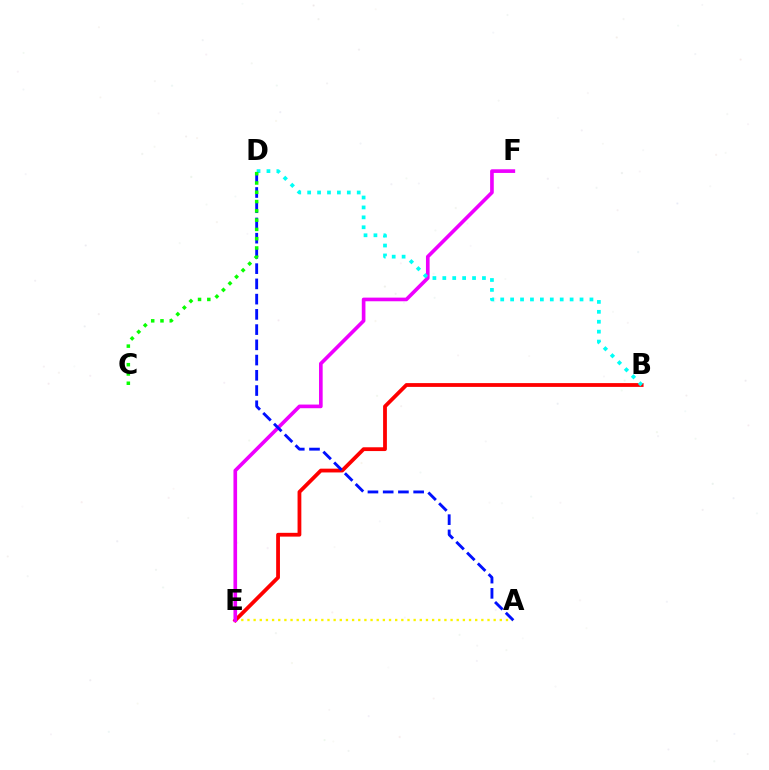{('A', 'E'): [{'color': '#fcf500', 'line_style': 'dotted', 'thickness': 1.67}], ('B', 'E'): [{'color': '#ff0000', 'line_style': 'solid', 'thickness': 2.73}], ('E', 'F'): [{'color': '#ee00ff', 'line_style': 'solid', 'thickness': 2.63}], ('B', 'D'): [{'color': '#00fff6', 'line_style': 'dotted', 'thickness': 2.69}], ('A', 'D'): [{'color': '#0010ff', 'line_style': 'dashed', 'thickness': 2.07}], ('C', 'D'): [{'color': '#08ff00', 'line_style': 'dotted', 'thickness': 2.52}]}